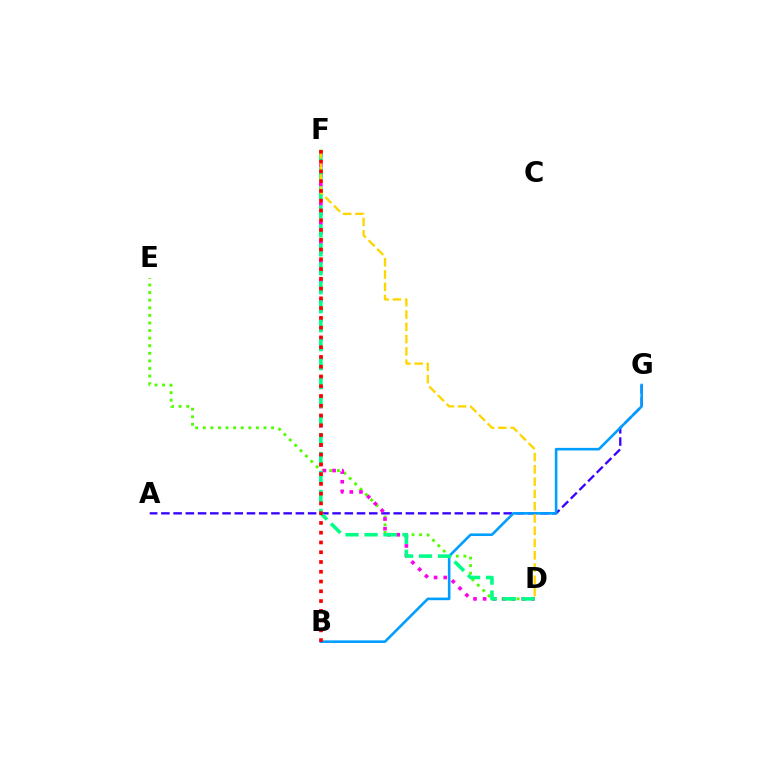{('D', 'E'): [{'color': '#4fff00', 'line_style': 'dotted', 'thickness': 2.06}], ('A', 'G'): [{'color': '#3700ff', 'line_style': 'dashed', 'thickness': 1.66}], ('D', 'F'): [{'color': '#ff00ed', 'line_style': 'dotted', 'thickness': 2.62}, {'color': '#00ff86', 'line_style': 'dashed', 'thickness': 2.58}, {'color': '#ffd500', 'line_style': 'dashed', 'thickness': 1.67}], ('B', 'G'): [{'color': '#009eff', 'line_style': 'solid', 'thickness': 1.87}], ('B', 'F'): [{'color': '#ff0000', 'line_style': 'dotted', 'thickness': 2.65}]}